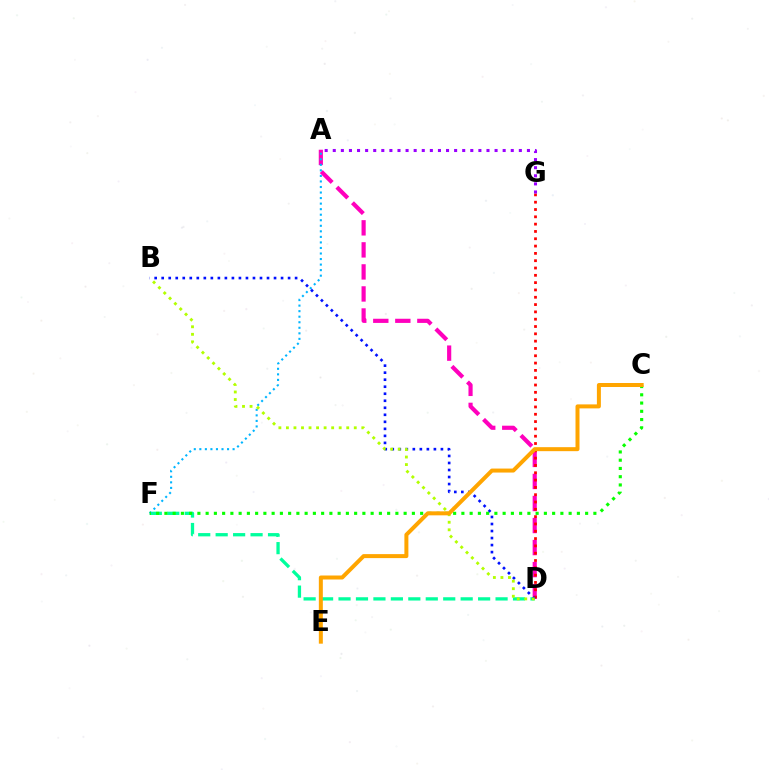{('A', 'D'): [{'color': '#ff00bd', 'line_style': 'dashed', 'thickness': 2.99}], ('D', 'F'): [{'color': '#00ff9d', 'line_style': 'dashed', 'thickness': 2.37}], ('D', 'G'): [{'color': '#ff0000', 'line_style': 'dotted', 'thickness': 1.99}], ('A', 'F'): [{'color': '#00b5ff', 'line_style': 'dotted', 'thickness': 1.51}], ('B', 'D'): [{'color': '#0010ff', 'line_style': 'dotted', 'thickness': 1.91}, {'color': '#b3ff00', 'line_style': 'dotted', 'thickness': 2.05}], ('A', 'G'): [{'color': '#9b00ff', 'line_style': 'dotted', 'thickness': 2.2}], ('C', 'F'): [{'color': '#08ff00', 'line_style': 'dotted', 'thickness': 2.24}], ('C', 'E'): [{'color': '#ffa500', 'line_style': 'solid', 'thickness': 2.88}]}